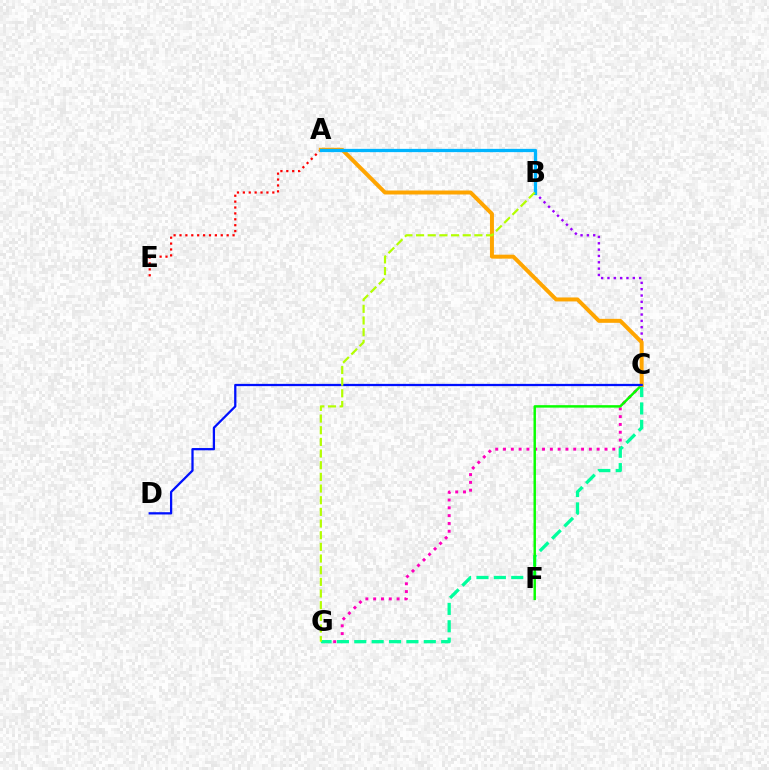{('C', 'G'): [{'color': '#ff00bd', 'line_style': 'dotted', 'thickness': 2.12}, {'color': '#00ff9d', 'line_style': 'dashed', 'thickness': 2.36}], ('B', 'C'): [{'color': '#9b00ff', 'line_style': 'dotted', 'thickness': 1.72}], ('C', 'F'): [{'color': '#08ff00', 'line_style': 'solid', 'thickness': 1.77}], ('A', 'E'): [{'color': '#ff0000', 'line_style': 'dotted', 'thickness': 1.6}], ('A', 'C'): [{'color': '#ffa500', 'line_style': 'solid', 'thickness': 2.86}], ('C', 'D'): [{'color': '#0010ff', 'line_style': 'solid', 'thickness': 1.63}], ('A', 'B'): [{'color': '#00b5ff', 'line_style': 'solid', 'thickness': 2.35}], ('B', 'G'): [{'color': '#b3ff00', 'line_style': 'dashed', 'thickness': 1.58}]}